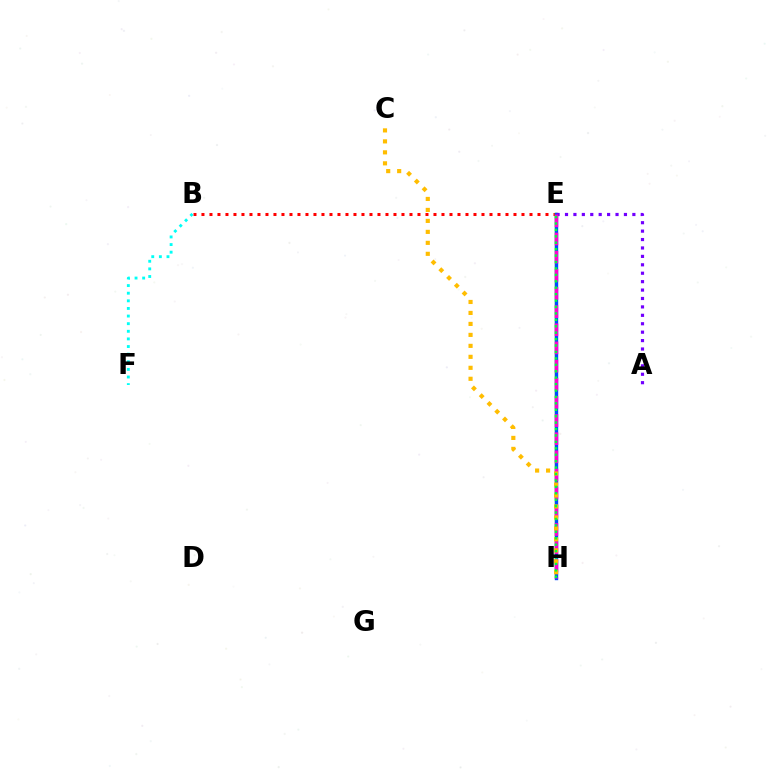{('B', 'E'): [{'color': '#ff0000', 'line_style': 'dotted', 'thickness': 2.17}], ('E', 'H'): [{'color': '#84ff00', 'line_style': 'solid', 'thickness': 1.75}, {'color': '#004bff', 'line_style': 'solid', 'thickness': 2.44}, {'color': '#ff00cf', 'line_style': 'dashed', 'thickness': 2.47}, {'color': '#00ff39', 'line_style': 'dotted', 'thickness': 1.75}], ('B', 'F'): [{'color': '#00fff6', 'line_style': 'dotted', 'thickness': 2.07}], ('A', 'E'): [{'color': '#7200ff', 'line_style': 'dotted', 'thickness': 2.29}], ('C', 'H'): [{'color': '#ffbd00', 'line_style': 'dotted', 'thickness': 2.98}]}